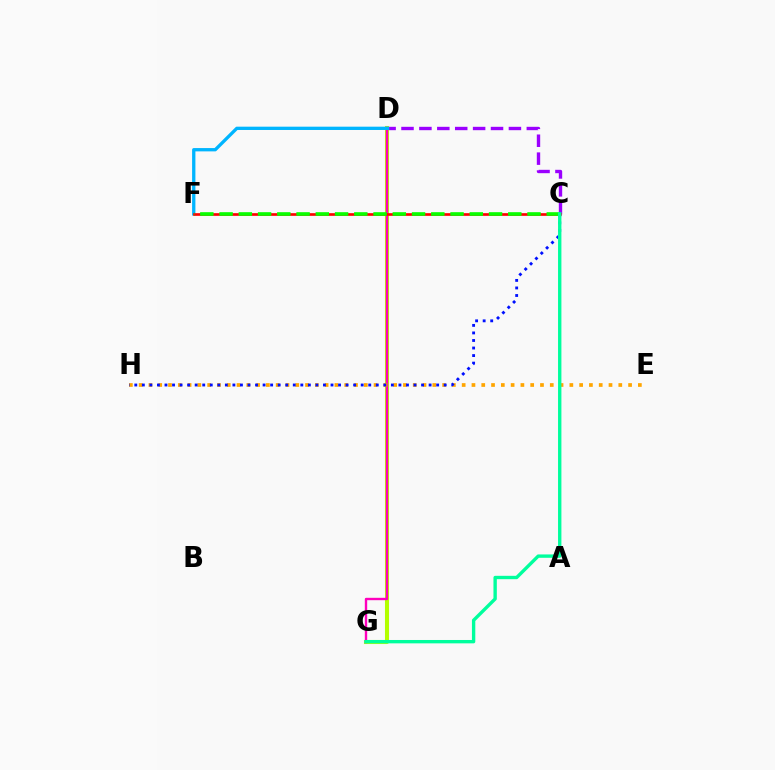{('C', 'D'): [{'color': '#9b00ff', 'line_style': 'dashed', 'thickness': 2.43}], ('D', 'G'): [{'color': '#b3ff00', 'line_style': 'solid', 'thickness': 2.93}, {'color': '#ff00bd', 'line_style': 'solid', 'thickness': 1.72}], ('D', 'F'): [{'color': '#00b5ff', 'line_style': 'solid', 'thickness': 2.38}], ('E', 'H'): [{'color': '#ffa500', 'line_style': 'dotted', 'thickness': 2.66}], ('C', 'F'): [{'color': '#ff0000', 'line_style': 'solid', 'thickness': 1.91}, {'color': '#08ff00', 'line_style': 'dashed', 'thickness': 2.61}], ('C', 'H'): [{'color': '#0010ff', 'line_style': 'dotted', 'thickness': 2.05}], ('C', 'G'): [{'color': '#00ff9d', 'line_style': 'solid', 'thickness': 2.42}]}